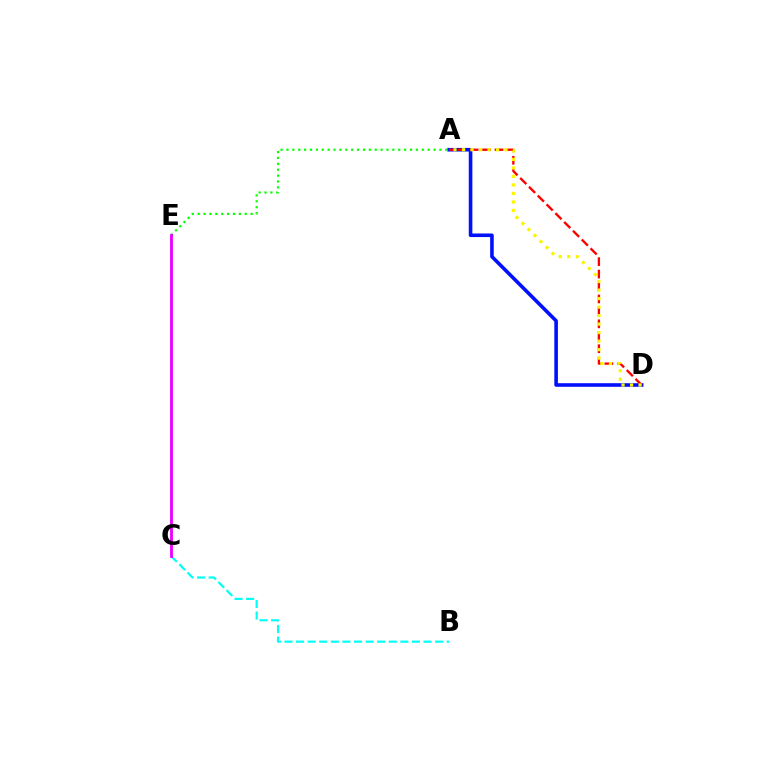{('A', 'D'): [{'color': '#0010ff', 'line_style': 'solid', 'thickness': 2.59}, {'color': '#ff0000', 'line_style': 'dashed', 'thickness': 1.69}, {'color': '#fcf500', 'line_style': 'dotted', 'thickness': 2.31}], ('B', 'C'): [{'color': '#00fff6', 'line_style': 'dashed', 'thickness': 1.57}], ('A', 'E'): [{'color': '#08ff00', 'line_style': 'dotted', 'thickness': 1.6}], ('C', 'E'): [{'color': '#ee00ff', 'line_style': 'solid', 'thickness': 2.04}]}